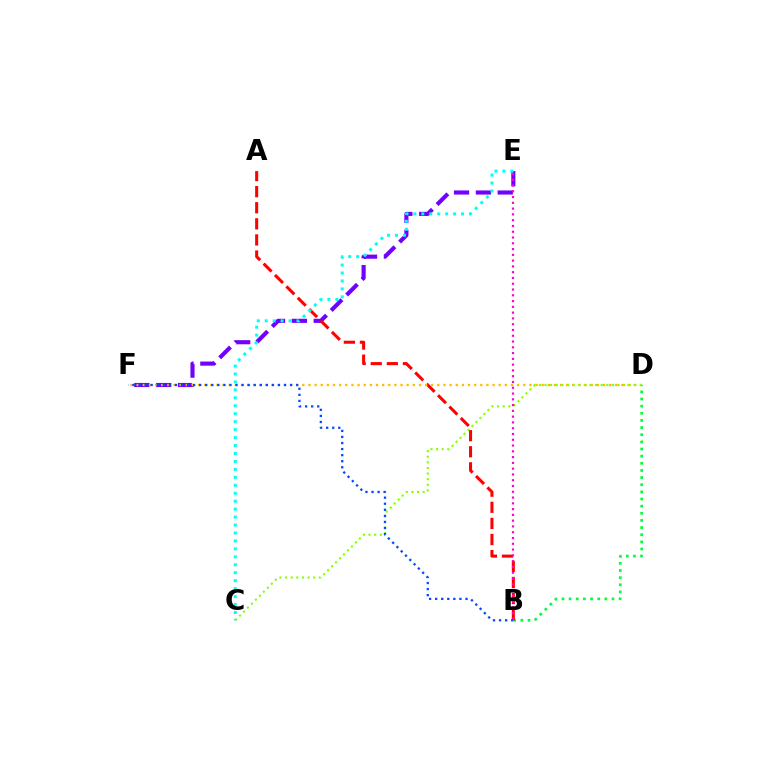{('B', 'D'): [{'color': '#00ff39', 'line_style': 'dotted', 'thickness': 1.94}], ('E', 'F'): [{'color': '#7200ff', 'line_style': 'dashed', 'thickness': 2.97}], ('A', 'B'): [{'color': '#ff0000', 'line_style': 'dashed', 'thickness': 2.19}], ('D', 'F'): [{'color': '#ffbd00', 'line_style': 'dotted', 'thickness': 1.67}], ('C', 'D'): [{'color': '#84ff00', 'line_style': 'dotted', 'thickness': 1.53}], ('B', 'E'): [{'color': '#ff00cf', 'line_style': 'dotted', 'thickness': 1.57}], ('C', 'E'): [{'color': '#00fff6', 'line_style': 'dotted', 'thickness': 2.16}], ('B', 'F'): [{'color': '#004bff', 'line_style': 'dotted', 'thickness': 1.65}]}